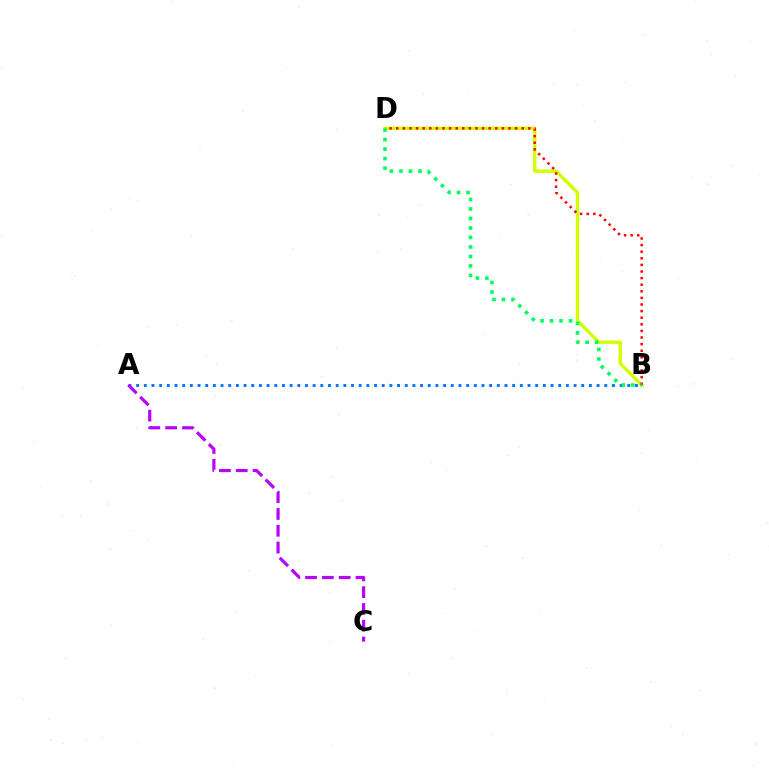{('B', 'D'): [{'color': '#d1ff00', 'line_style': 'solid', 'thickness': 2.44}, {'color': '#ff0000', 'line_style': 'dotted', 'thickness': 1.79}, {'color': '#00ff5c', 'line_style': 'dotted', 'thickness': 2.58}], ('A', 'B'): [{'color': '#0074ff', 'line_style': 'dotted', 'thickness': 2.09}], ('A', 'C'): [{'color': '#b900ff', 'line_style': 'dashed', 'thickness': 2.28}]}